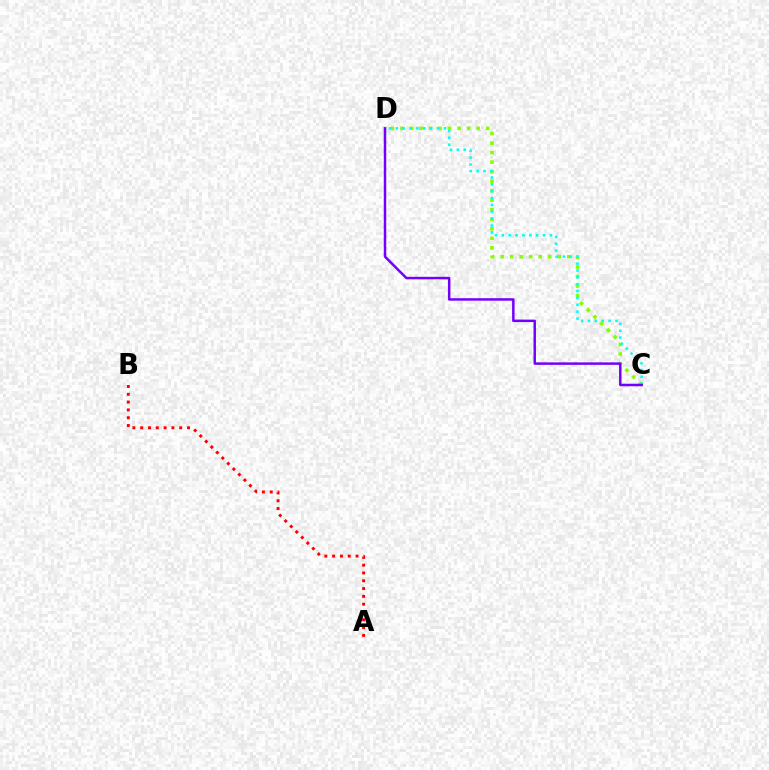{('A', 'B'): [{'color': '#ff0000', 'line_style': 'dotted', 'thickness': 2.12}], ('C', 'D'): [{'color': '#84ff00', 'line_style': 'dotted', 'thickness': 2.59}, {'color': '#00fff6', 'line_style': 'dotted', 'thickness': 1.87}, {'color': '#7200ff', 'line_style': 'solid', 'thickness': 1.78}]}